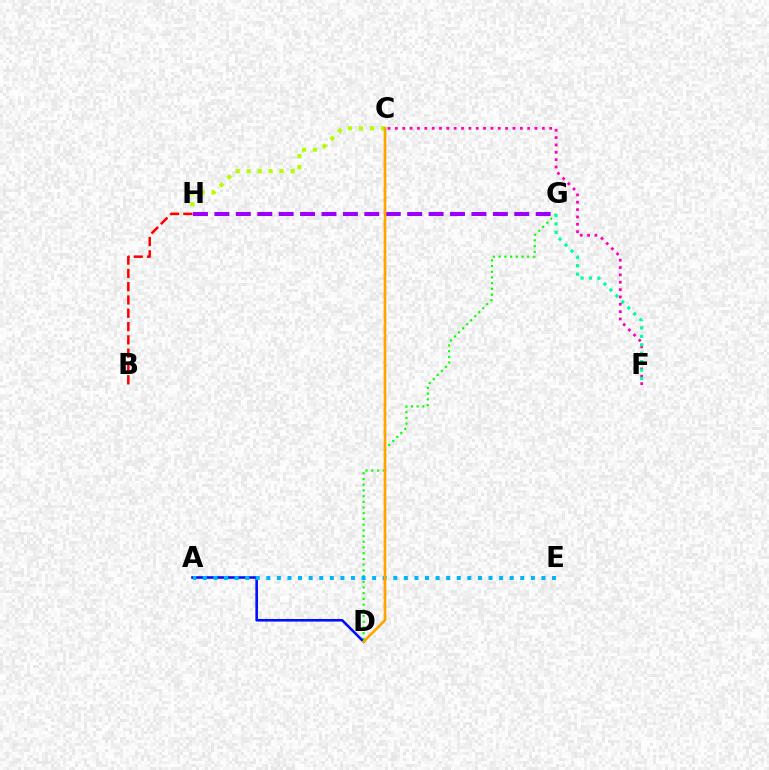{('D', 'G'): [{'color': '#08ff00', 'line_style': 'dotted', 'thickness': 1.55}], ('C', 'F'): [{'color': '#ff00bd', 'line_style': 'dotted', 'thickness': 2.0}], ('C', 'H'): [{'color': '#b3ff00', 'line_style': 'dotted', 'thickness': 2.98}], ('A', 'D'): [{'color': '#0010ff', 'line_style': 'solid', 'thickness': 1.87}], ('G', 'H'): [{'color': '#9b00ff', 'line_style': 'dashed', 'thickness': 2.91}], ('B', 'H'): [{'color': '#ff0000', 'line_style': 'dashed', 'thickness': 1.81}], ('F', 'G'): [{'color': '#00ff9d', 'line_style': 'dotted', 'thickness': 2.29}], ('A', 'E'): [{'color': '#00b5ff', 'line_style': 'dotted', 'thickness': 2.87}], ('C', 'D'): [{'color': '#ffa500', 'line_style': 'solid', 'thickness': 1.95}]}